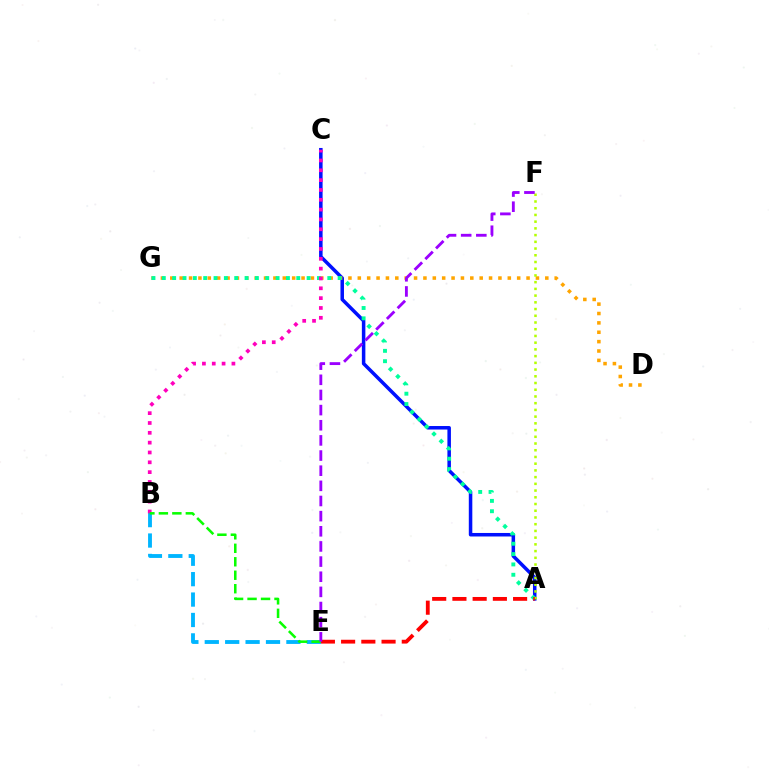{('A', 'C'): [{'color': '#0010ff', 'line_style': 'solid', 'thickness': 2.53}], ('D', 'G'): [{'color': '#ffa500', 'line_style': 'dotted', 'thickness': 2.55}], ('A', 'G'): [{'color': '#00ff9d', 'line_style': 'dotted', 'thickness': 2.81}], ('A', 'F'): [{'color': '#b3ff00', 'line_style': 'dotted', 'thickness': 1.83}], ('B', 'E'): [{'color': '#00b5ff', 'line_style': 'dashed', 'thickness': 2.77}, {'color': '#08ff00', 'line_style': 'dashed', 'thickness': 1.83}], ('B', 'C'): [{'color': '#ff00bd', 'line_style': 'dotted', 'thickness': 2.67}], ('A', 'E'): [{'color': '#ff0000', 'line_style': 'dashed', 'thickness': 2.75}], ('E', 'F'): [{'color': '#9b00ff', 'line_style': 'dashed', 'thickness': 2.06}]}